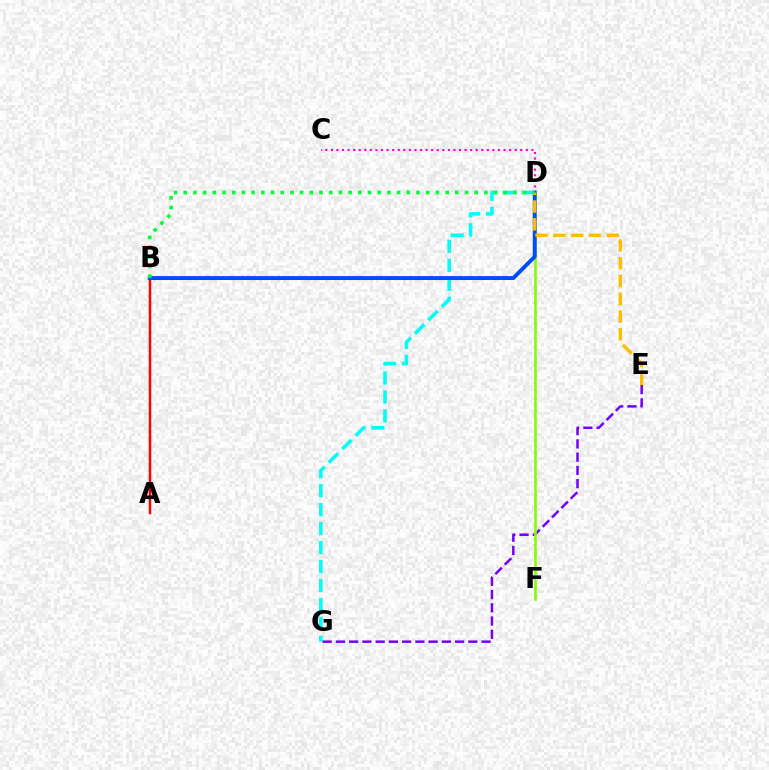{('A', 'B'): [{'color': '#ff0000', 'line_style': 'solid', 'thickness': 1.78}], ('D', 'G'): [{'color': '#00fff6', 'line_style': 'dashed', 'thickness': 2.58}], ('E', 'G'): [{'color': '#7200ff', 'line_style': 'dashed', 'thickness': 1.8}], ('D', 'F'): [{'color': '#84ff00', 'line_style': 'solid', 'thickness': 1.86}], ('C', 'D'): [{'color': '#ff00cf', 'line_style': 'dotted', 'thickness': 1.51}], ('B', 'D'): [{'color': '#004bff', 'line_style': 'solid', 'thickness': 2.82}, {'color': '#00ff39', 'line_style': 'dotted', 'thickness': 2.64}], ('D', 'E'): [{'color': '#ffbd00', 'line_style': 'dashed', 'thickness': 2.41}]}